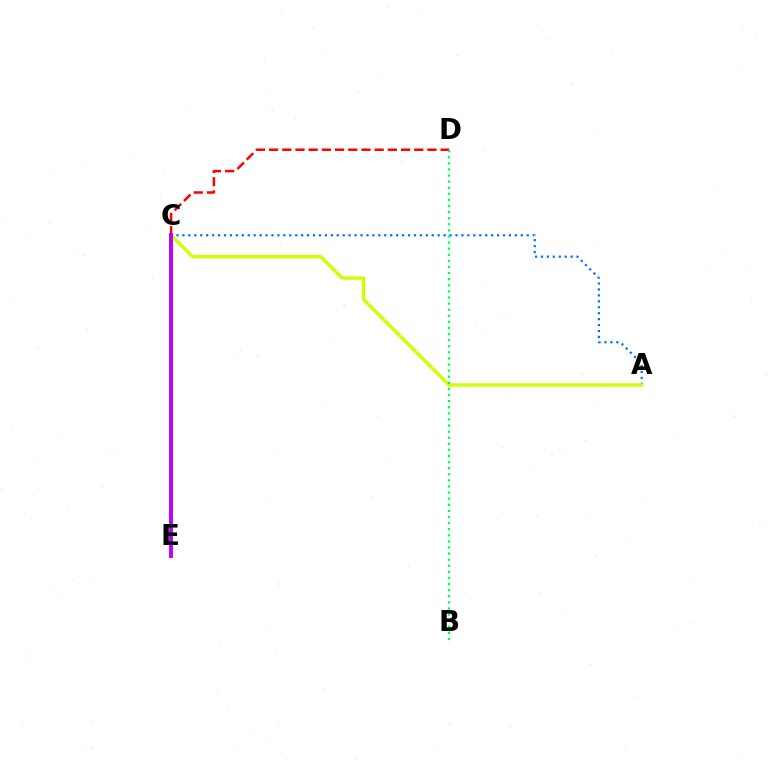{('A', 'C'): [{'color': '#0074ff', 'line_style': 'dotted', 'thickness': 1.61}, {'color': '#d1ff00', 'line_style': 'solid', 'thickness': 2.42}], ('C', 'D'): [{'color': '#ff0000', 'line_style': 'dashed', 'thickness': 1.79}], ('B', 'D'): [{'color': '#00ff5c', 'line_style': 'dotted', 'thickness': 1.66}], ('C', 'E'): [{'color': '#b900ff', 'line_style': 'solid', 'thickness': 2.81}]}